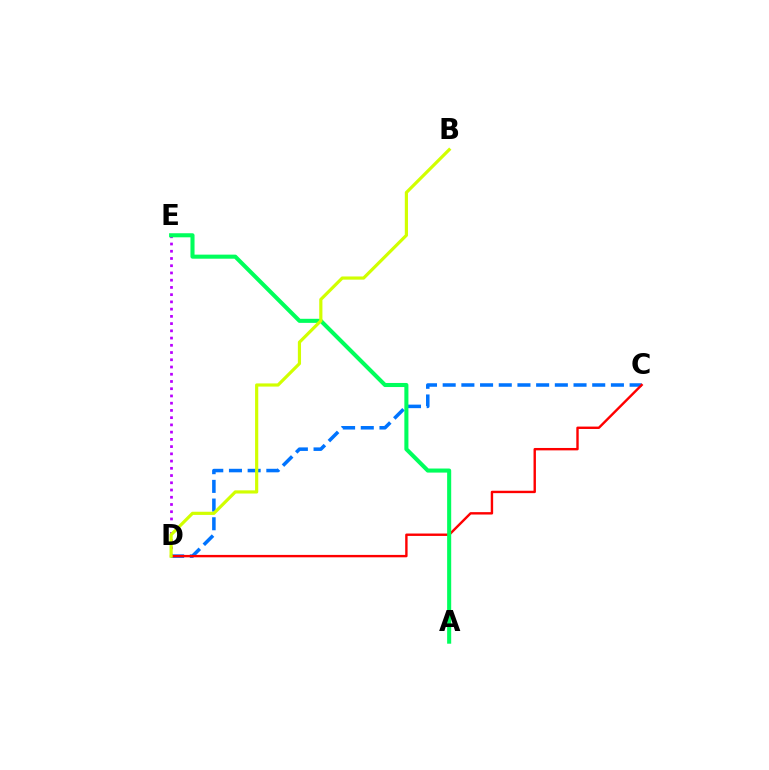{('D', 'E'): [{'color': '#b900ff', 'line_style': 'dotted', 'thickness': 1.97}], ('C', 'D'): [{'color': '#0074ff', 'line_style': 'dashed', 'thickness': 2.54}, {'color': '#ff0000', 'line_style': 'solid', 'thickness': 1.73}], ('A', 'E'): [{'color': '#00ff5c', 'line_style': 'solid', 'thickness': 2.93}], ('B', 'D'): [{'color': '#d1ff00', 'line_style': 'solid', 'thickness': 2.29}]}